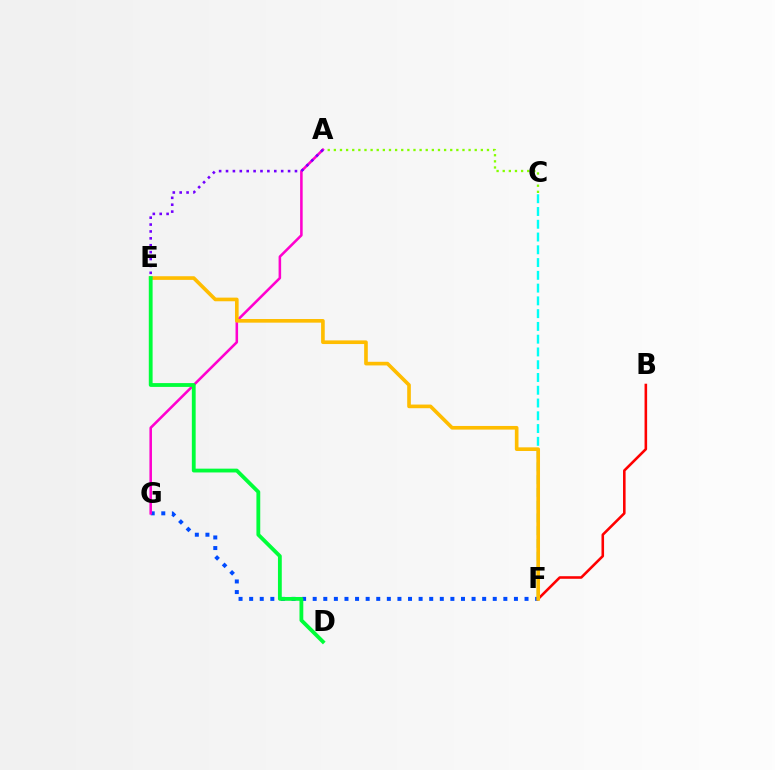{('C', 'F'): [{'color': '#00fff6', 'line_style': 'dashed', 'thickness': 1.73}], ('F', 'G'): [{'color': '#004bff', 'line_style': 'dotted', 'thickness': 2.88}], ('B', 'F'): [{'color': '#ff0000', 'line_style': 'solid', 'thickness': 1.86}], ('A', 'C'): [{'color': '#84ff00', 'line_style': 'dotted', 'thickness': 1.66}], ('A', 'G'): [{'color': '#ff00cf', 'line_style': 'solid', 'thickness': 1.84}], ('E', 'F'): [{'color': '#ffbd00', 'line_style': 'solid', 'thickness': 2.62}], ('A', 'E'): [{'color': '#7200ff', 'line_style': 'dotted', 'thickness': 1.87}], ('D', 'E'): [{'color': '#00ff39', 'line_style': 'solid', 'thickness': 2.75}]}